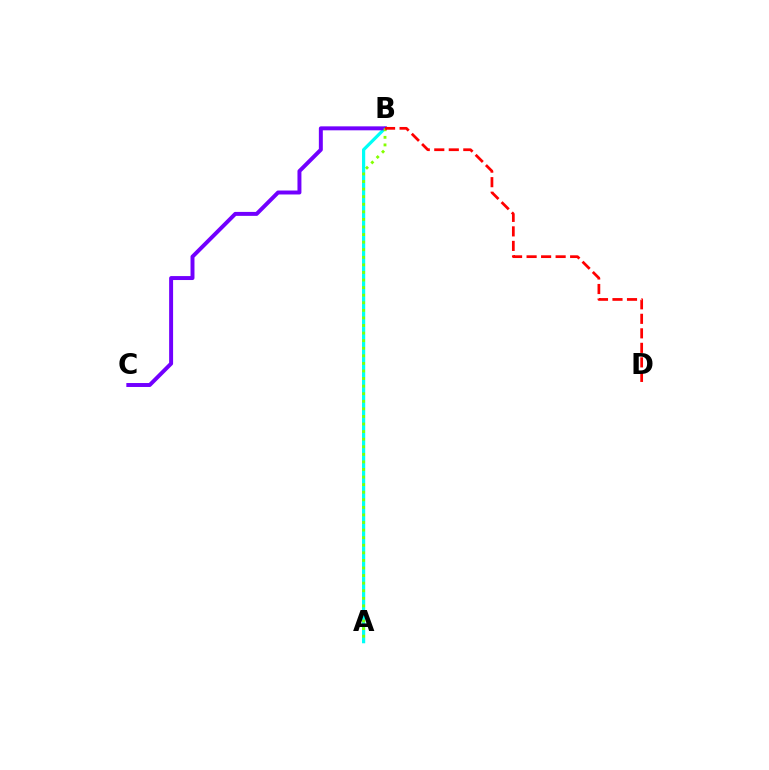{('A', 'B'): [{'color': '#00fff6', 'line_style': 'solid', 'thickness': 2.31}, {'color': '#84ff00', 'line_style': 'dotted', 'thickness': 2.06}], ('B', 'C'): [{'color': '#7200ff', 'line_style': 'solid', 'thickness': 2.85}], ('B', 'D'): [{'color': '#ff0000', 'line_style': 'dashed', 'thickness': 1.97}]}